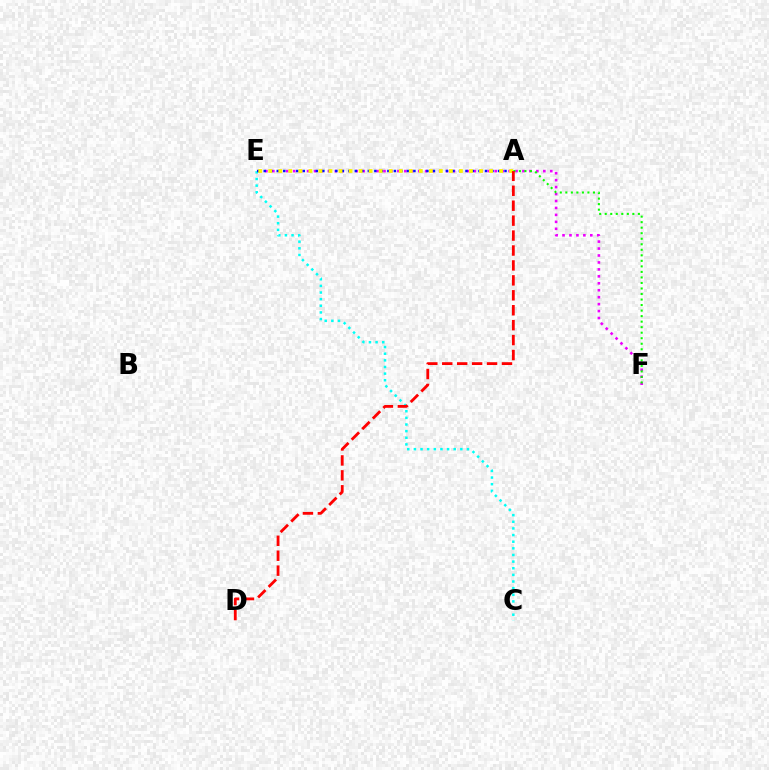{('C', 'E'): [{'color': '#00fff6', 'line_style': 'dotted', 'thickness': 1.8}], ('E', 'F'): [{'color': '#ee00ff', 'line_style': 'dotted', 'thickness': 1.89}], ('A', 'E'): [{'color': '#0010ff', 'line_style': 'dotted', 'thickness': 1.77}, {'color': '#fcf500', 'line_style': 'dotted', 'thickness': 2.73}], ('A', 'F'): [{'color': '#08ff00', 'line_style': 'dotted', 'thickness': 1.5}], ('A', 'D'): [{'color': '#ff0000', 'line_style': 'dashed', 'thickness': 2.03}]}